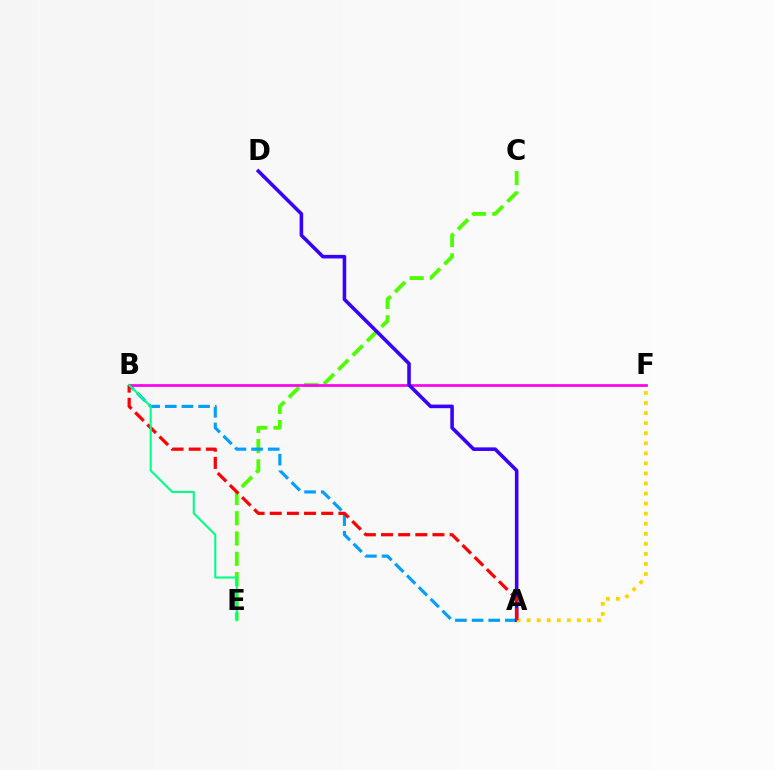{('C', 'E'): [{'color': '#4fff00', 'line_style': 'dashed', 'thickness': 2.75}], ('A', 'B'): [{'color': '#009eff', 'line_style': 'dashed', 'thickness': 2.26}, {'color': '#ff0000', 'line_style': 'dashed', 'thickness': 2.33}], ('B', 'F'): [{'color': '#ff00ed', 'line_style': 'solid', 'thickness': 1.96}], ('A', 'D'): [{'color': '#3700ff', 'line_style': 'solid', 'thickness': 2.57}], ('A', 'F'): [{'color': '#ffd500', 'line_style': 'dotted', 'thickness': 2.73}], ('B', 'E'): [{'color': '#00ff86', 'line_style': 'solid', 'thickness': 1.5}]}